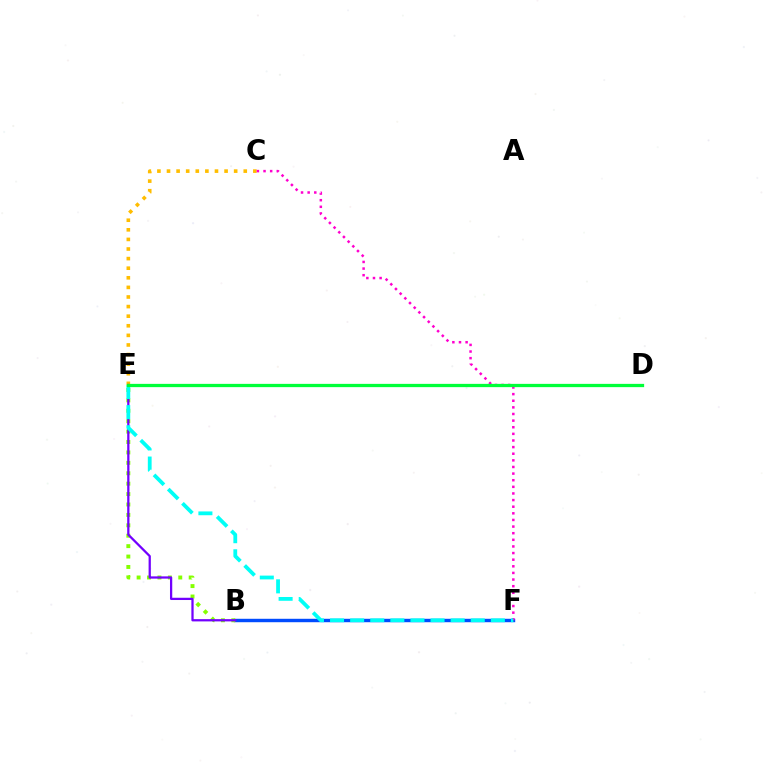{('C', 'E'): [{'color': '#ffbd00', 'line_style': 'dotted', 'thickness': 2.61}], ('B', 'F'): [{'color': '#004bff', 'line_style': 'solid', 'thickness': 2.46}], ('B', 'E'): [{'color': '#84ff00', 'line_style': 'dotted', 'thickness': 2.83}, {'color': '#7200ff', 'line_style': 'solid', 'thickness': 1.63}], ('C', 'F'): [{'color': '#ff00cf', 'line_style': 'dotted', 'thickness': 1.8}], ('D', 'E'): [{'color': '#ff0000', 'line_style': 'dotted', 'thickness': 1.95}, {'color': '#00ff39', 'line_style': 'solid', 'thickness': 2.36}], ('E', 'F'): [{'color': '#00fff6', 'line_style': 'dashed', 'thickness': 2.73}]}